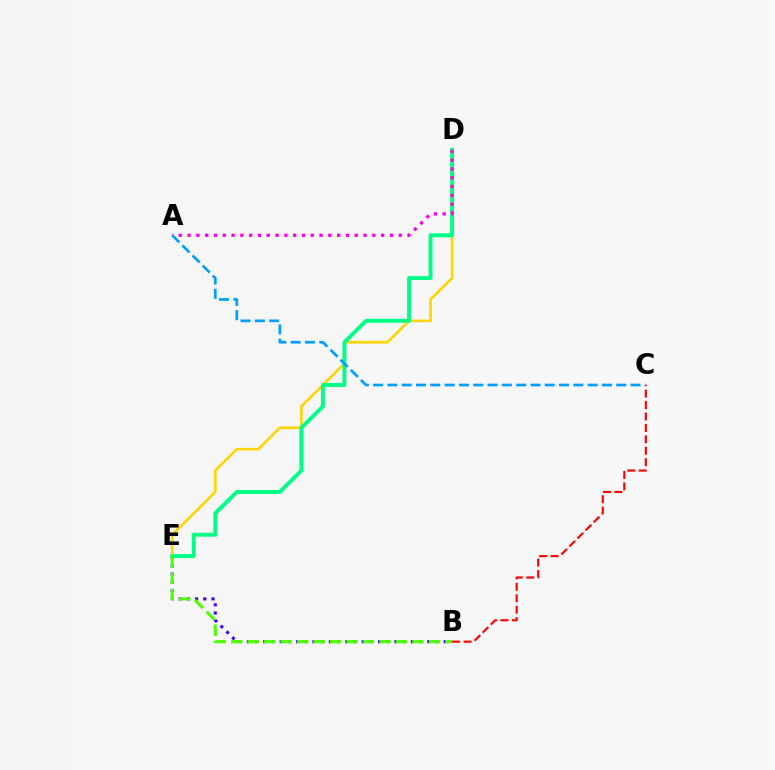{('B', 'E'): [{'color': '#3700ff', 'line_style': 'dotted', 'thickness': 2.23}, {'color': '#4fff00', 'line_style': 'dashed', 'thickness': 2.24}], ('B', 'C'): [{'color': '#ff0000', 'line_style': 'dashed', 'thickness': 1.55}], ('D', 'E'): [{'color': '#ffd500', 'line_style': 'solid', 'thickness': 1.88}, {'color': '#00ff86', 'line_style': 'solid', 'thickness': 2.83}], ('A', 'D'): [{'color': '#ff00ed', 'line_style': 'dotted', 'thickness': 2.39}], ('A', 'C'): [{'color': '#009eff', 'line_style': 'dashed', 'thickness': 1.94}]}